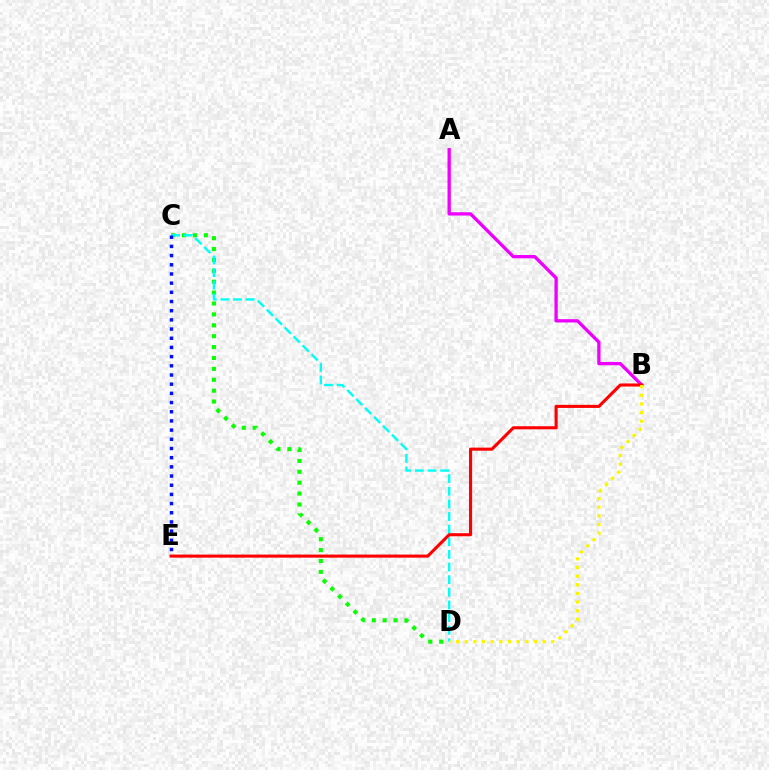{('C', 'D'): [{'color': '#08ff00', 'line_style': 'dotted', 'thickness': 2.96}, {'color': '#00fff6', 'line_style': 'dashed', 'thickness': 1.72}], ('A', 'B'): [{'color': '#ee00ff', 'line_style': 'solid', 'thickness': 2.38}], ('B', 'E'): [{'color': '#ff0000', 'line_style': 'solid', 'thickness': 2.22}], ('C', 'E'): [{'color': '#0010ff', 'line_style': 'dotted', 'thickness': 2.5}], ('B', 'D'): [{'color': '#fcf500', 'line_style': 'dotted', 'thickness': 2.35}]}